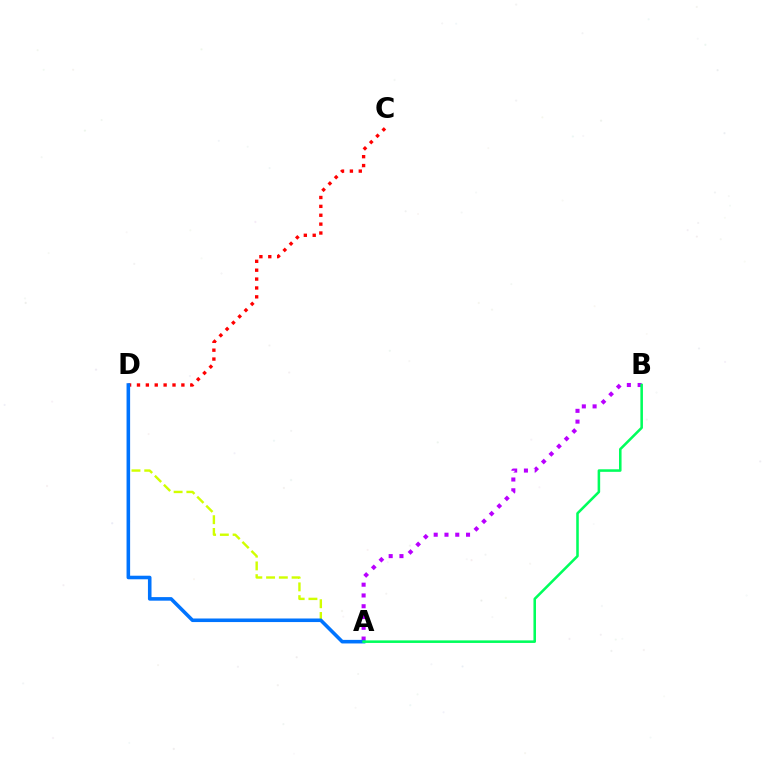{('A', 'B'): [{'color': '#b900ff', 'line_style': 'dotted', 'thickness': 2.93}, {'color': '#00ff5c', 'line_style': 'solid', 'thickness': 1.84}], ('A', 'D'): [{'color': '#d1ff00', 'line_style': 'dashed', 'thickness': 1.73}, {'color': '#0074ff', 'line_style': 'solid', 'thickness': 2.57}], ('C', 'D'): [{'color': '#ff0000', 'line_style': 'dotted', 'thickness': 2.41}]}